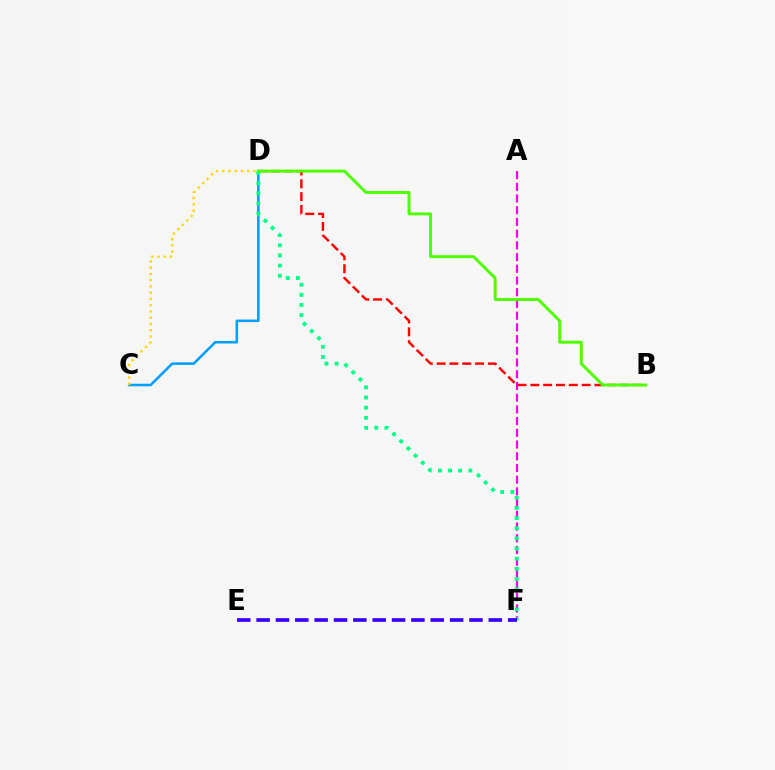{('C', 'D'): [{'color': '#009eff', 'line_style': 'solid', 'thickness': 1.82}, {'color': '#ffd500', 'line_style': 'dotted', 'thickness': 1.7}], ('A', 'F'): [{'color': '#ff00ed', 'line_style': 'dashed', 'thickness': 1.59}], ('B', 'D'): [{'color': '#ff0000', 'line_style': 'dashed', 'thickness': 1.74}, {'color': '#4fff00', 'line_style': 'solid', 'thickness': 2.14}], ('D', 'F'): [{'color': '#00ff86', 'line_style': 'dotted', 'thickness': 2.76}], ('E', 'F'): [{'color': '#3700ff', 'line_style': 'dashed', 'thickness': 2.63}]}